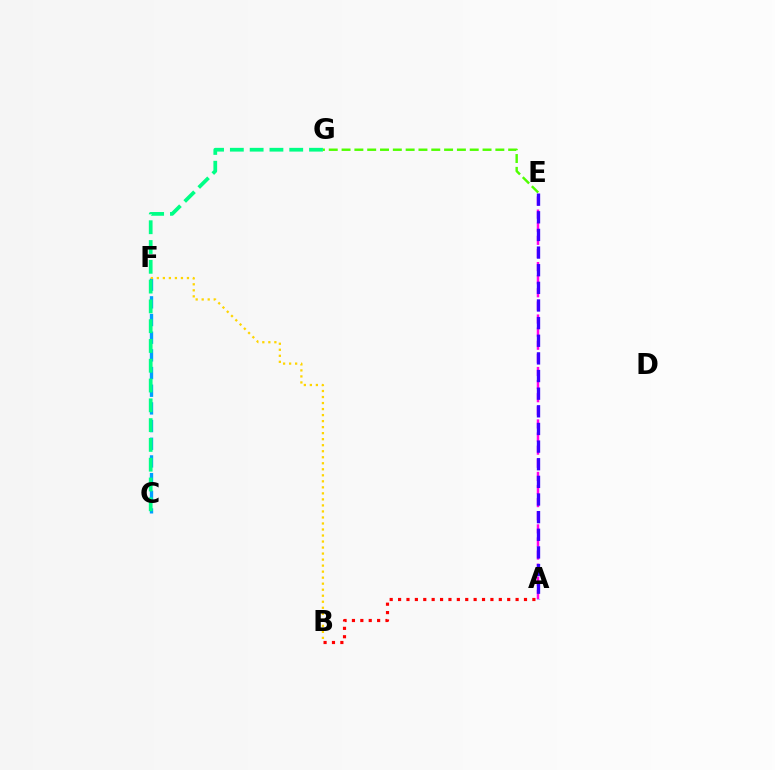{('A', 'E'): [{'color': '#ff00ed', 'line_style': 'dashed', 'thickness': 1.78}, {'color': '#3700ff', 'line_style': 'dashed', 'thickness': 2.4}], ('C', 'F'): [{'color': '#009eff', 'line_style': 'dashed', 'thickness': 2.4}], ('E', 'G'): [{'color': '#4fff00', 'line_style': 'dashed', 'thickness': 1.74}], ('B', 'F'): [{'color': '#ffd500', 'line_style': 'dotted', 'thickness': 1.64}], ('A', 'B'): [{'color': '#ff0000', 'line_style': 'dotted', 'thickness': 2.28}], ('C', 'G'): [{'color': '#00ff86', 'line_style': 'dashed', 'thickness': 2.69}]}